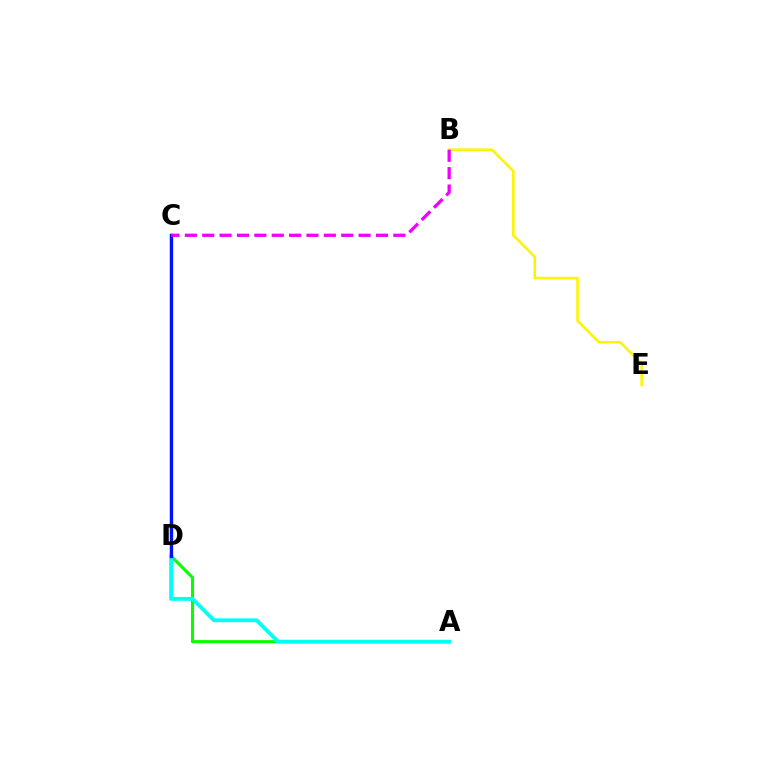{('A', 'D'): [{'color': '#08ff00', 'line_style': 'solid', 'thickness': 2.21}, {'color': '#00fff6', 'line_style': 'solid', 'thickness': 2.76}], ('C', 'D'): [{'color': '#ff0000', 'line_style': 'solid', 'thickness': 1.63}, {'color': '#0010ff', 'line_style': 'solid', 'thickness': 2.36}], ('B', 'E'): [{'color': '#fcf500', 'line_style': 'solid', 'thickness': 1.86}], ('B', 'C'): [{'color': '#ee00ff', 'line_style': 'dashed', 'thickness': 2.36}]}